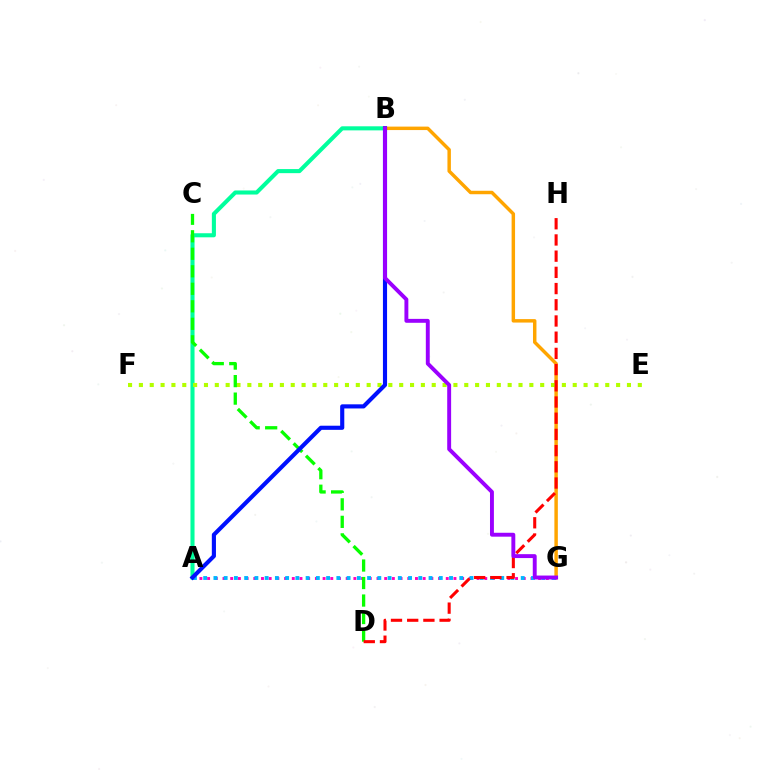{('B', 'G'): [{'color': '#ffa500', 'line_style': 'solid', 'thickness': 2.49}, {'color': '#9b00ff', 'line_style': 'solid', 'thickness': 2.81}], ('A', 'B'): [{'color': '#00ff9d', 'line_style': 'solid', 'thickness': 2.93}, {'color': '#0010ff', 'line_style': 'solid', 'thickness': 2.97}], ('A', 'G'): [{'color': '#ff00bd', 'line_style': 'dotted', 'thickness': 2.09}, {'color': '#00b5ff', 'line_style': 'dotted', 'thickness': 2.78}], ('E', 'F'): [{'color': '#b3ff00', 'line_style': 'dotted', 'thickness': 2.95}], ('C', 'D'): [{'color': '#08ff00', 'line_style': 'dashed', 'thickness': 2.38}], ('D', 'H'): [{'color': '#ff0000', 'line_style': 'dashed', 'thickness': 2.2}]}